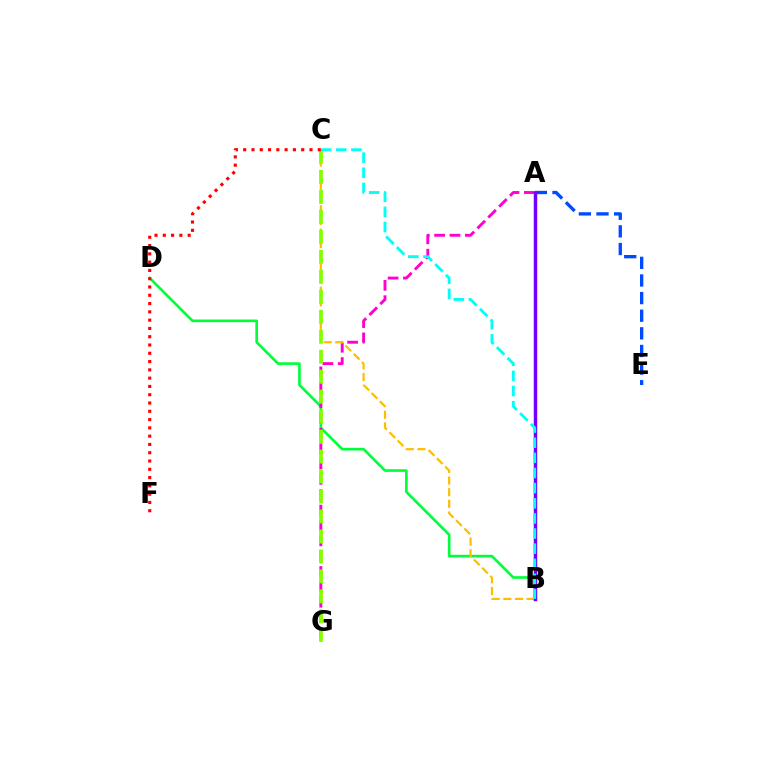{('B', 'D'): [{'color': '#00ff39', 'line_style': 'solid', 'thickness': 1.9}], ('A', 'G'): [{'color': '#ff00cf', 'line_style': 'dashed', 'thickness': 2.09}], ('B', 'C'): [{'color': '#ffbd00', 'line_style': 'dashed', 'thickness': 1.58}, {'color': '#00fff6', 'line_style': 'dashed', 'thickness': 2.06}], ('C', 'G'): [{'color': '#84ff00', 'line_style': 'dashed', 'thickness': 2.71}], ('A', 'E'): [{'color': '#004bff', 'line_style': 'dashed', 'thickness': 2.39}], ('A', 'B'): [{'color': '#7200ff', 'line_style': 'solid', 'thickness': 2.49}], ('C', 'F'): [{'color': '#ff0000', 'line_style': 'dotted', 'thickness': 2.25}]}